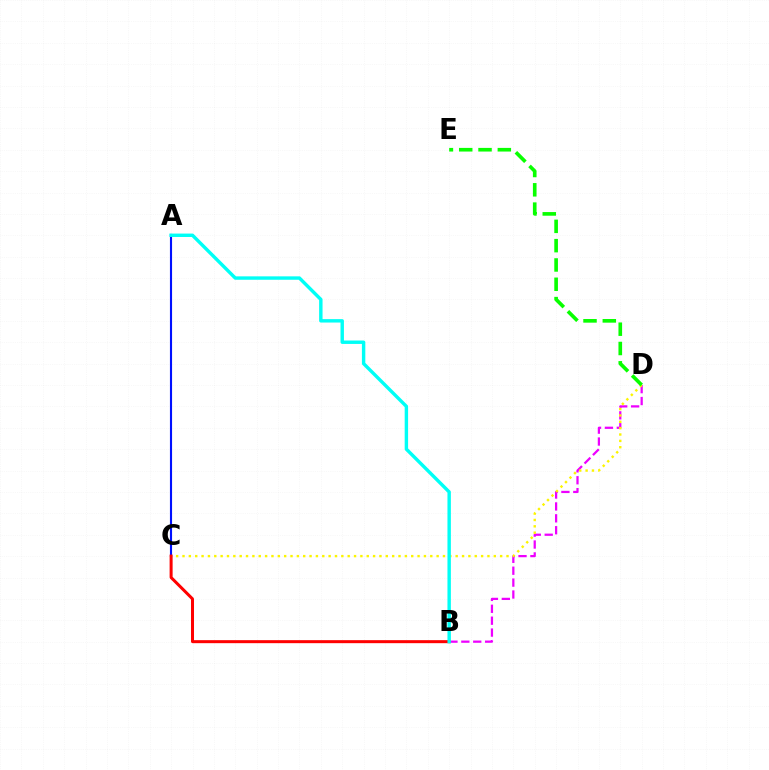{('B', 'D'): [{'color': '#ee00ff', 'line_style': 'dashed', 'thickness': 1.62}], ('C', 'D'): [{'color': '#fcf500', 'line_style': 'dotted', 'thickness': 1.73}], ('A', 'C'): [{'color': '#0010ff', 'line_style': 'solid', 'thickness': 1.53}], ('B', 'C'): [{'color': '#ff0000', 'line_style': 'solid', 'thickness': 2.17}], ('D', 'E'): [{'color': '#08ff00', 'line_style': 'dashed', 'thickness': 2.62}], ('A', 'B'): [{'color': '#00fff6', 'line_style': 'solid', 'thickness': 2.46}]}